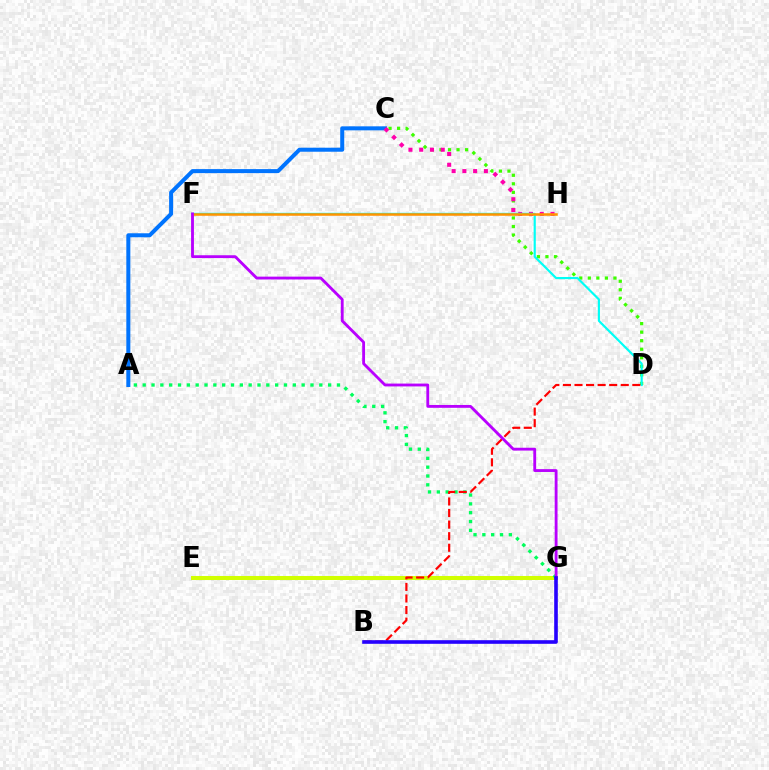{('C', 'D'): [{'color': '#3dff00', 'line_style': 'dotted', 'thickness': 2.32}], ('A', 'C'): [{'color': '#0074ff', 'line_style': 'solid', 'thickness': 2.89}], ('C', 'H'): [{'color': '#ff00ac', 'line_style': 'dotted', 'thickness': 2.92}], ('E', 'G'): [{'color': '#d1ff00', 'line_style': 'solid', 'thickness': 2.9}], ('D', 'F'): [{'color': '#00fff6', 'line_style': 'solid', 'thickness': 1.56}], ('A', 'G'): [{'color': '#00ff5c', 'line_style': 'dotted', 'thickness': 2.4}], ('F', 'H'): [{'color': '#ff9400', 'line_style': 'solid', 'thickness': 1.83}], ('B', 'D'): [{'color': '#ff0000', 'line_style': 'dashed', 'thickness': 1.57}], ('F', 'G'): [{'color': '#b900ff', 'line_style': 'solid', 'thickness': 2.05}], ('B', 'G'): [{'color': '#2500ff', 'line_style': 'solid', 'thickness': 2.61}]}